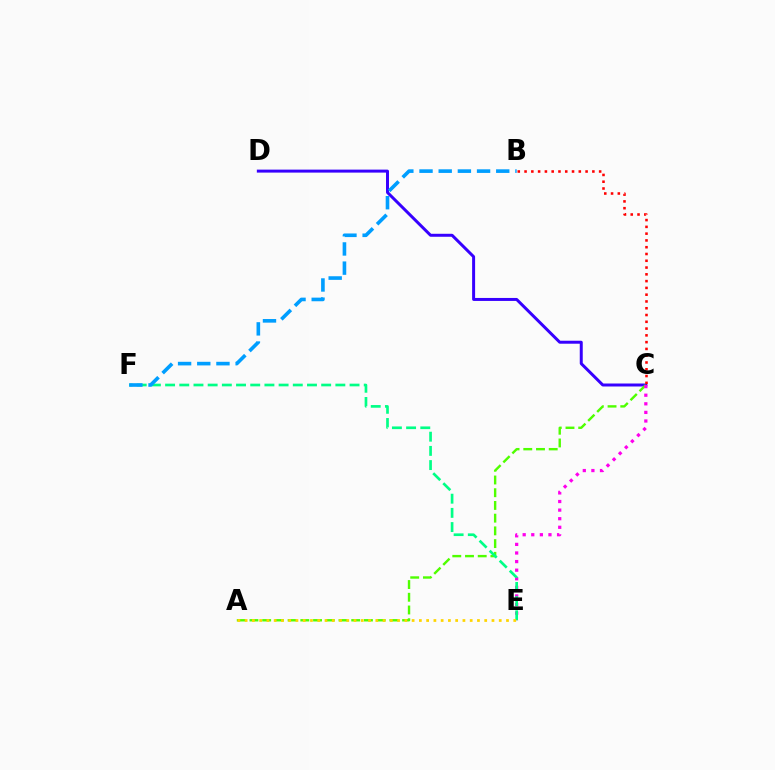{('C', 'D'): [{'color': '#3700ff', 'line_style': 'solid', 'thickness': 2.15}], ('A', 'C'): [{'color': '#4fff00', 'line_style': 'dashed', 'thickness': 1.73}], ('B', 'C'): [{'color': '#ff0000', 'line_style': 'dotted', 'thickness': 1.84}], ('C', 'E'): [{'color': '#ff00ed', 'line_style': 'dotted', 'thickness': 2.34}], ('E', 'F'): [{'color': '#00ff86', 'line_style': 'dashed', 'thickness': 1.93}], ('B', 'F'): [{'color': '#009eff', 'line_style': 'dashed', 'thickness': 2.61}], ('A', 'E'): [{'color': '#ffd500', 'line_style': 'dotted', 'thickness': 1.97}]}